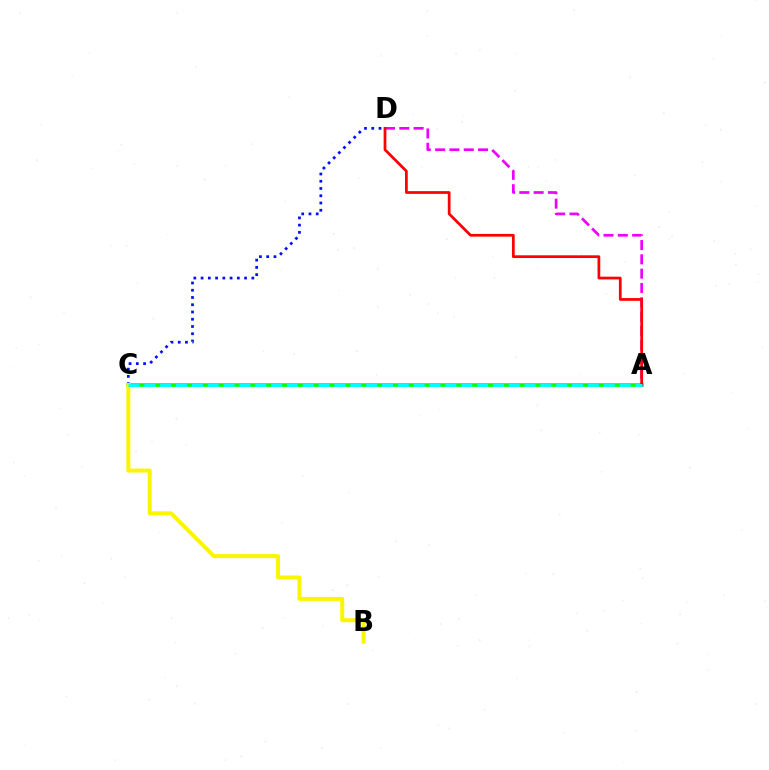{('A', 'C'): [{'color': '#08ff00', 'line_style': 'solid', 'thickness': 2.61}, {'color': '#00fff6', 'line_style': 'dashed', 'thickness': 2.15}], ('A', 'D'): [{'color': '#ee00ff', 'line_style': 'dashed', 'thickness': 1.94}, {'color': '#ff0000', 'line_style': 'solid', 'thickness': 1.97}], ('C', 'D'): [{'color': '#0010ff', 'line_style': 'dotted', 'thickness': 1.97}], ('B', 'C'): [{'color': '#fcf500', 'line_style': 'solid', 'thickness': 2.86}]}